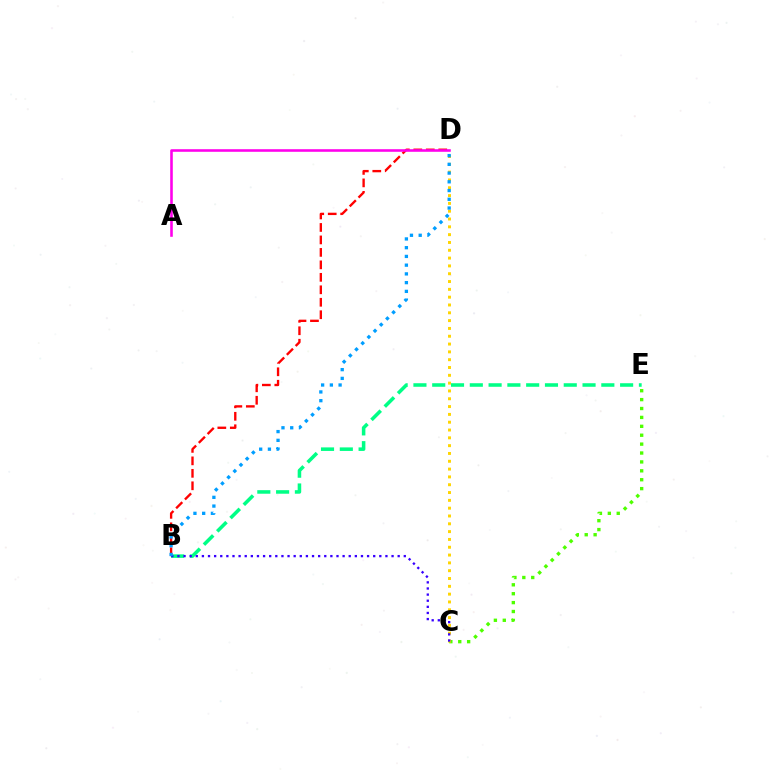{('B', 'E'): [{'color': '#00ff86', 'line_style': 'dashed', 'thickness': 2.55}], ('C', 'E'): [{'color': '#4fff00', 'line_style': 'dotted', 'thickness': 2.42}], ('C', 'D'): [{'color': '#ffd500', 'line_style': 'dotted', 'thickness': 2.12}], ('B', 'D'): [{'color': '#ff0000', 'line_style': 'dashed', 'thickness': 1.69}, {'color': '#009eff', 'line_style': 'dotted', 'thickness': 2.37}], ('B', 'C'): [{'color': '#3700ff', 'line_style': 'dotted', 'thickness': 1.66}], ('A', 'D'): [{'color': '#ff00ed', 'line_style': 'solid', 'thickness': 1.86}]}